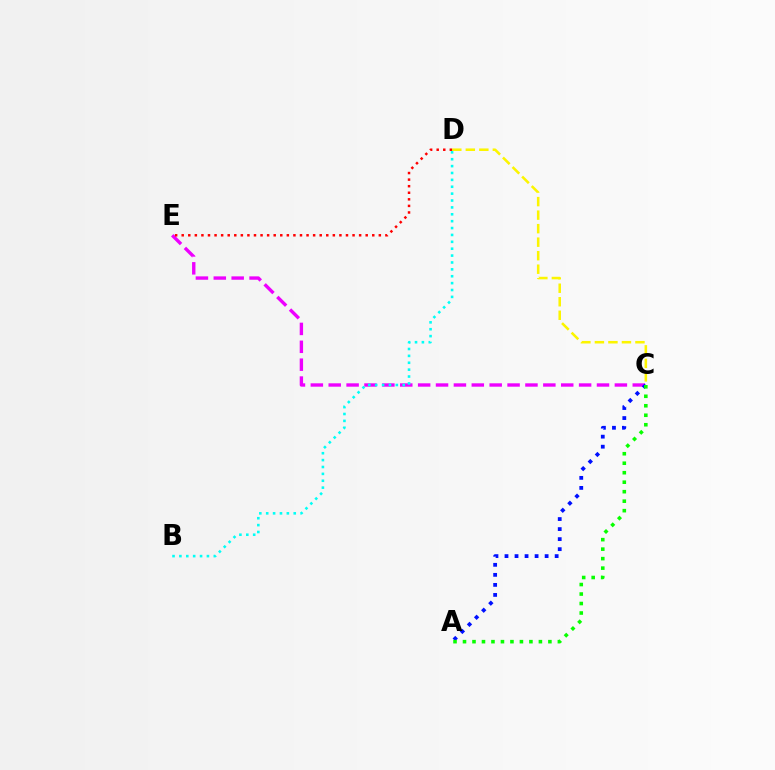{('C', 'E'): [{'color': '#ee00ff', 'line_style': 'dashed', 'thickness': 2.43}], ('A', 'C'): [{'color': '#0010ff', 'line_style': 'dotted', 'thickness': 2.73}, {'color': '#08ff00', 'line_style': 'dotted', 'thickness': 2.58}], ('B', 'D'): [{'color': '#00fff6', 'line_style': 'dotted', 'thickness': 1.87}], ('C', 'D'): [{'color': '#fcf500', 'line_style': 'dashed', 'thickness': 1.84}], ('D', 'E'): [{'color': '#ff0000', 'line_style': 'dotted', 'thickness': 1.79}]}